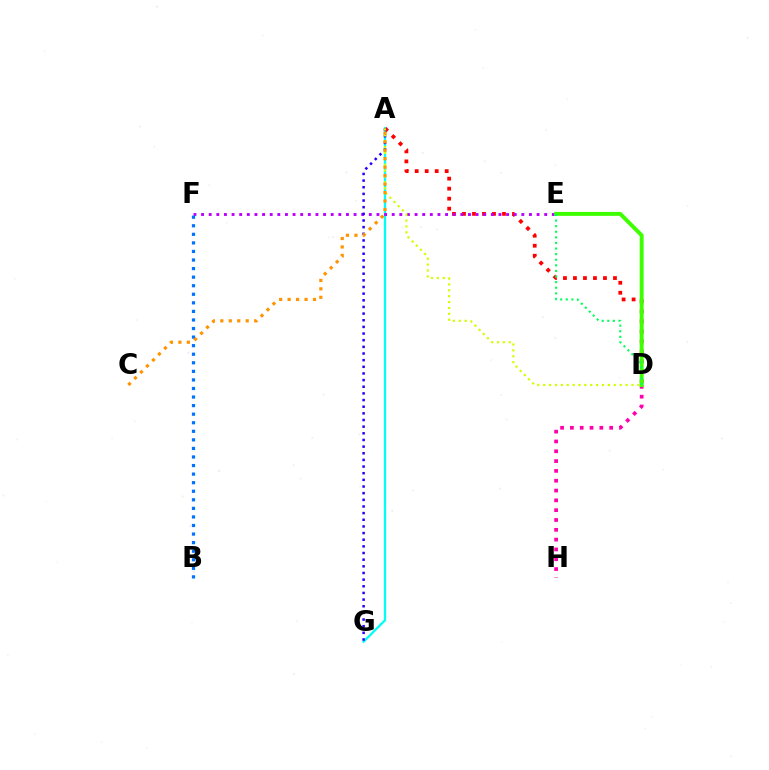{('D', 'H'): [{'color': '#ff00ac', 'line_style': 'dotted', 'thickness': 2.67}], ('A', 'G'): [{'color': '#00fff6', 'line_style': 'solid', 'thickness': 1.64}, {'color': '#2500ff', 'line_style': 'dotted', 'thickness': 1.81}], ('A', 'D'): [{'color': '#ff0000', 'line_style': 'dotted', 'thickness': 2.72}, {'color': '#d1ff00', 'line_style': 'dotted', 'thickness': 1.6}], ('E', 'F'): [{'color': '#b900ff', 'line_style': 'dotted', 'thickness': 2.07}], ('D', 'E'): [{'color': '#3dff00', 'line_style': 'solid', 'thickness': 2.82}, {'color': '#00ff5c', 'line_style': 'dotted', 'thickness': 1.52}], ('B', 'F'): [{'color': '#0074ff', 'line_style': 'dotted', 'thickness': 2.33}], ('A', 'C'): [{'color': '#ff9400', 'line_style': 'dotted', 'thickness': 2.3}]}